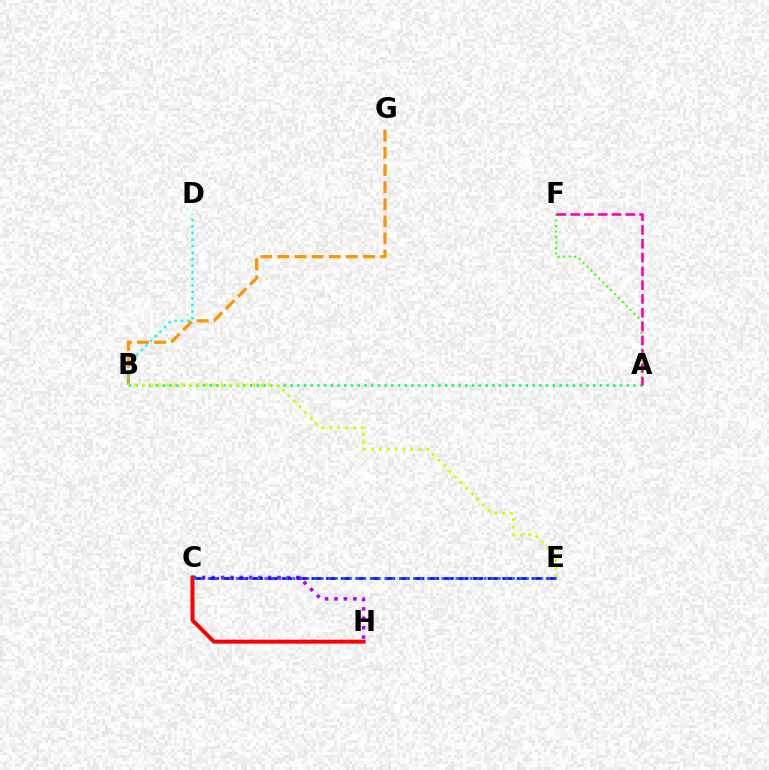{('C', 'H'): [{'color': '#b900ff', 'line_style': 'dotted', 'thickness': 2.56}, {'color': '#ff0000', 'line_style': 'solid', 'thickness': 2.85}], ('A', 'B'): [{'color': '#00ff5c', 'line_style': 'dotted', 'thickness': 1.83}], ('B', 'G'): [{'color': '#ff9400', 'line_style': 'dashed', 'thickness': 2.33}], ('B', 'D'): [{'color': '#00fff6', 'line_style': 'dotted', 'thickness': 1.78}], ('B', 'E'): [{'color': '#d1ff00', 'line_style': 'dotted', 'thickness': 2.14}], ('C', 'E'): [{'color': '#2500ff', 'line_style': 'dashed', 'thickness': 1.99}, {'color': '#0074ff', 'line_style': 'dotted', 'thickness': 1.92}], ('A', 'F'): [{'color': '#3dff00', 'line_style': 'dotted', 'thickness': 1.5}, {'color': '#ff00ac', 'line_style': 'dashed', 'thickness': 1.88}]}